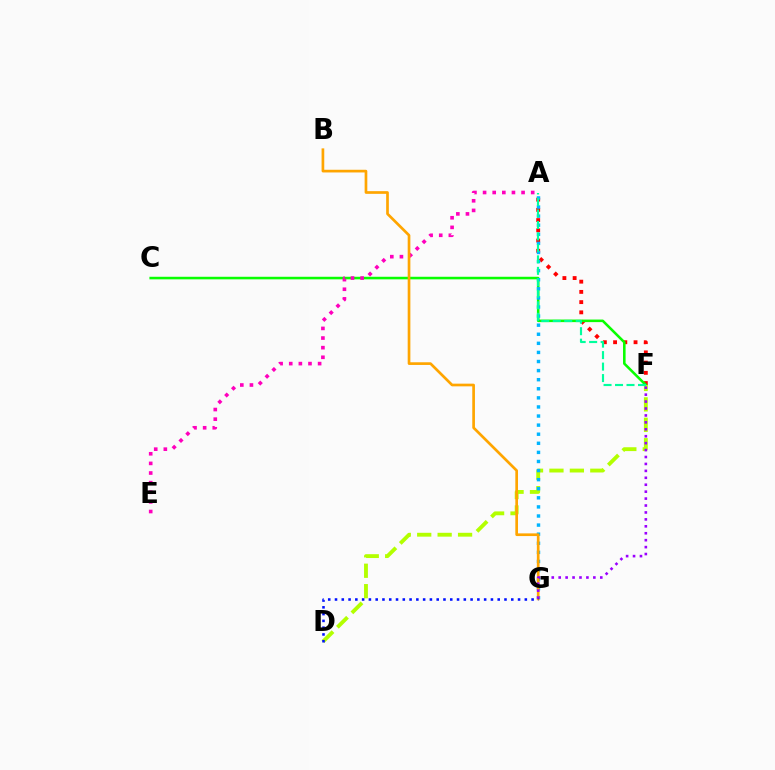{('A', 'F'): [{'color': '#ff0000', 'line_style': 'dotted', 'thickness': 2.78}, {'color': '#00ff9d', 'line_style': 'dashed', 'thickness': 1.56}], ('C', 'F'): [{'color': '#08ff00', 'line_style': 'solid', 'thickness': 1.84}], ('A', 'E'): [{'color': '#ff00bd', 'line_style': 'dotted', 'thickness': 2.62}], ('D', 'F'): [{'color': '#b3ff00', 'line_style': 'dashed', 'thickness': 2.77}], ('A', 'G'): [{'color': '#00b5ff', 'line_style': 'dotted', 'thickness': 2.47}], ('B', 'G'): [{'color': '#ffa500', 'line_style': 'solid', 'thickness': 1.93}], ('F', 'G'): [{'color': '#9b00ff', 'line_style': 'dotted', 'thickness': 1.88}], ('D', 'G'): [{'color': '#0010ff', 'line_style': 'dotted', 'thickness': 1.84}]}